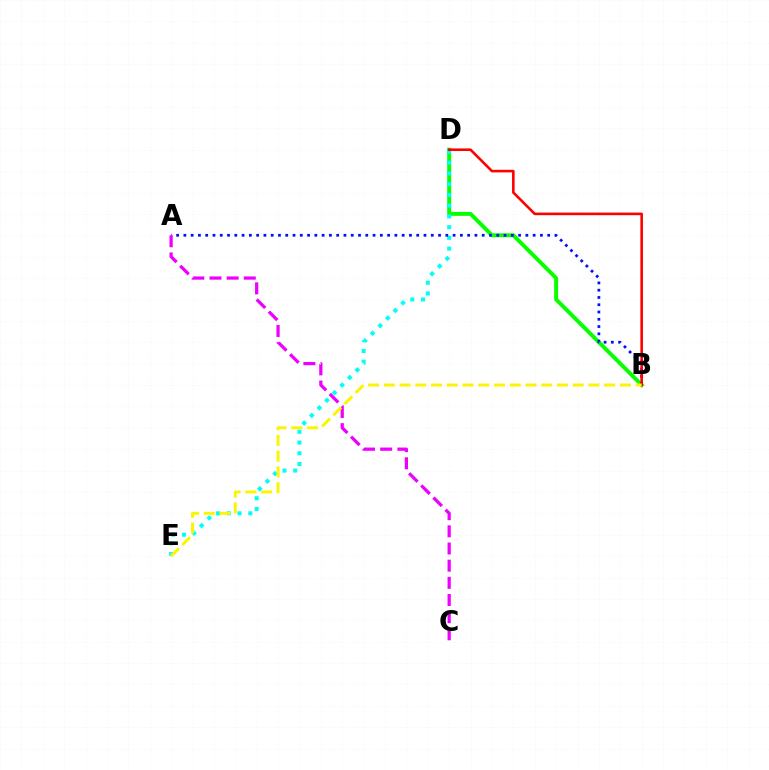{('B', 'D'): [{'color': '#08ff00', 'line_style': 'solid', 'thickness': 2.84}, {'color': '#ff0000', 'line_style': 'solid', 'thickness': 1.87}], ('D', 'E'): [{'color': '#00fff6', 'line_style': 'dotted', 'thickness': 2.92}], ('A', 'B'): [{'color': '#0010ff', 'line_style': 'dotted', 'thickness': 1.98}], ('A', 'C'): [{'color': '#ee00ff', 'line_style': 'dashed', 'thickness': 2.33}], ('B', 'E'): [{'color': '#fcf500', 'line_style': 'dashed', 'thickness': 2.14}]}